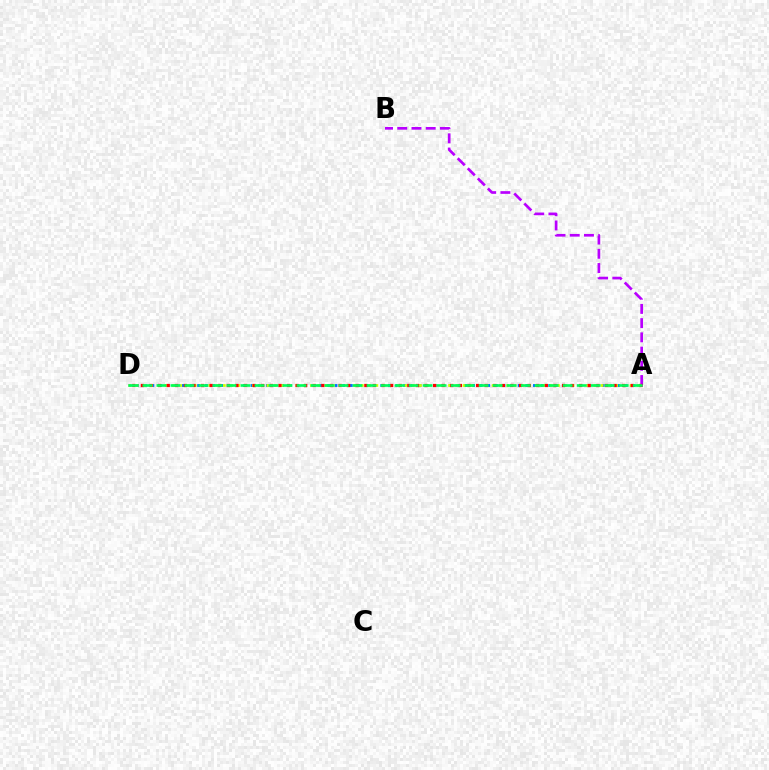{('A', 'D'): [{'color': '#0074ff', 'line_style': 'dotted', 'thickness': 2.07}, {'color': '#d1ff00', 'line_style': 'dotted', 'thickness': 1.97}, {'color': '#ff0000', 'line_style': 'dotted', 'thickness': 2.34}, {'color': '#00ff5c', 'line_style': 'dashed', 'thickness': 1.9}], ('A', 'B'): [{'color': '#b900ff', 'line_style': 'dashed', 'thickness': 1.93}]}